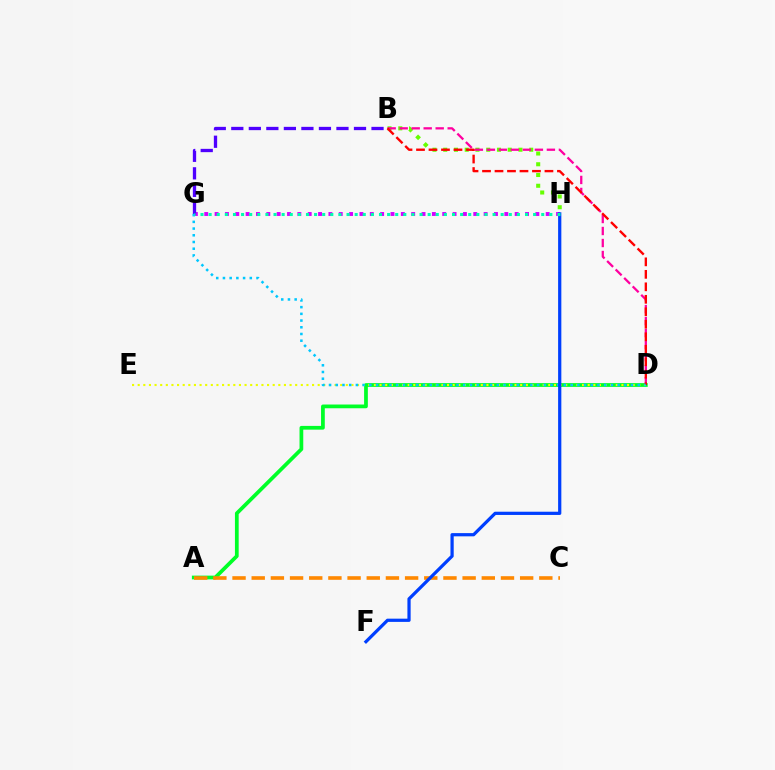{('B', 'H'): [{'color': '#66ff00', 'line_style': 'dotted', 'thickness': 2.92}], ('A', 'D'): [{'color': '#00ff27', 'line_style': 'solid', 'thickness': 2.69}], ('G', 'H'): [{'color': '#d600ff', 'line_style': 'dotted', 'thickness': 2.81}, {'color': '#00ffaf', 'line_style': 'dotted', 'thickness': 2.2}], ('B', 'D'): [{'color': '#ff00a0', 'line_style': 'dashed', 'thickness': 1.63}, {'color': '#ff0000', 'line_style': 'dashed', 'thickness': 1.7}], ('A', 'C'): [{'color': '#ff8800', 'line_style': 'dashed', 'thickness': 2.6}], ('B', 'G'): [{'color': '#4f00ff', 'line_style': 'dashed', 'thickness': 2.38}], ('D', 'E'): [{'color': '#eeff00', 'line_style': 'dotted', 'thickness': 1.53}], ('D', 'G'): [{'color': '#00c7ff', 'line_style': 'dotted', 'thickness': 1.82}], ('F', 'H'): [{'color': '#003fff', 'line_style': 'solid', 'thickness': 2.32}]}